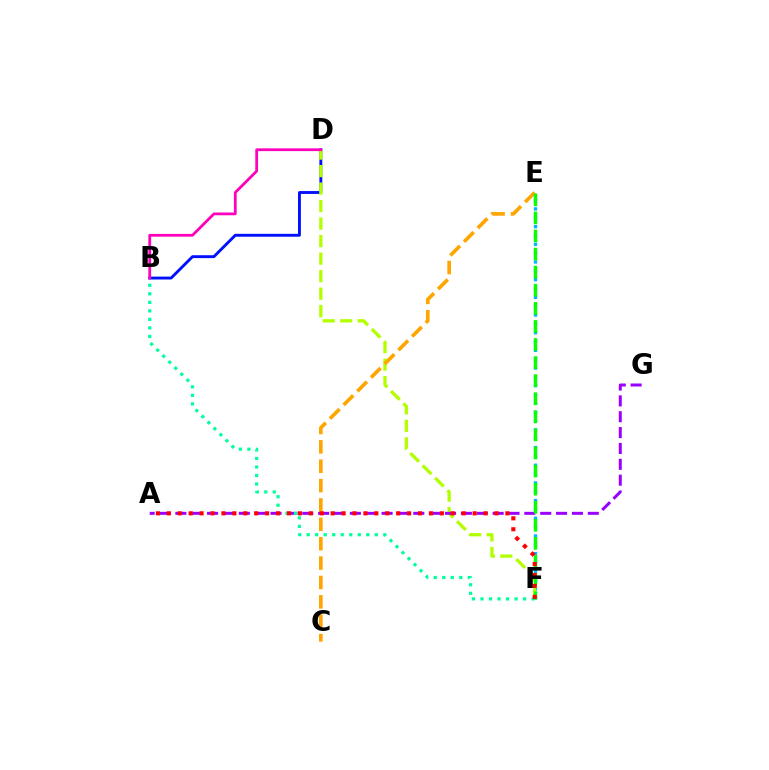{('B', 'D'): [{'color': '#0010ff', 'line_style': 'solid', 'thickness': 2.08}, {'color': '#ff00bd', 'line_style': 'solid', 'thickness': 2.0}], ('E', 'F'): [{'color': '#00b5ff', 'line_style': 'dotted', 'thickness': 2.4}, {'color': '#08ff00', 'line_style': 'dashed', 'thickness': 2.46}], ('D', 'F'): [{'color': '#b3ff00', 'line_style': 'dashed', 'thickness': 2.38}], ('A', 'G'): [{'color': '#9b00ff', 'line_style': 'dashed', 'thickness': 2.15}], ('B', 'F'): [{'color': '#00ff9d', 'line_style': 'dotted', 'thickness': 2.31}], ('C', 'E'): [{'color': '#ffa500', 'line_style': 'dashed', 'thickness': 2.63}], ('A', 'F'): [{'color': '#ff0000', 'line_style': 'dotted', 'thickness': 2.97}]}